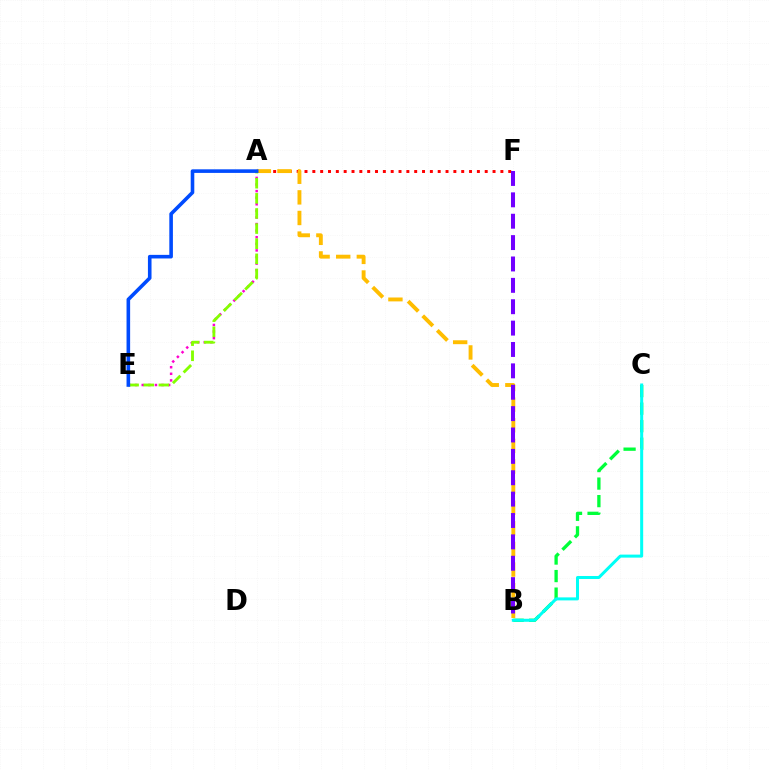{('A', 'E'): [{'color': '#ff00cf', 'line_style': 'dotted', 'thickness': 1.79}, {'color': '#84ff00', 'line_style': 'dashed', 'thickness': 2.05}, {'color': '#004bff', 'line_style': 'solid', 'thickness': 2.59}], ('A', 'F'): [{'color': '#ff0000', 'line_style': 'dotted', 'thickness': 2.13}], ('B', 'C'): [{'color': '#00ff39', 'line_style': 'dashed', 'thickness': 2.38}, {'color': '#00fff6', 'line_style': 'solid', 'thickness': 2.17}], ('A', 'B'): [{'color': '#ffbd00', 'line_style': 'dashed', 'thickness': 2.8}], ('B', 'F'): [{'color': '#7200ff', 'line_style': 'dashed', 'thickness': 2.9}]}